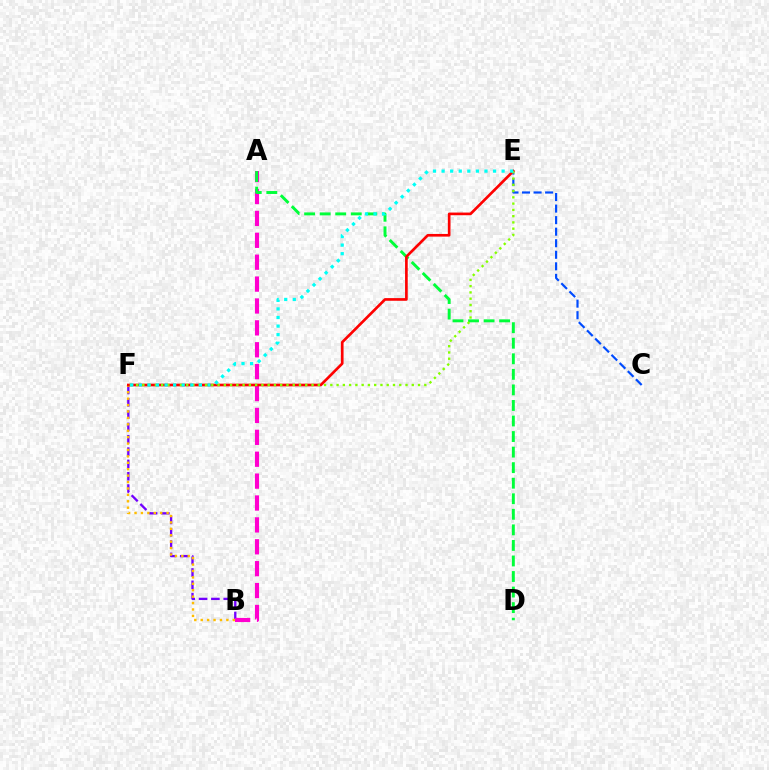{('C', 'E'): [{'color': '#004bff', 'line_style': 'dashed', 'thickness': 1.57}], ('B', 'F'): [{'color': '#7200ff', 'line_style': 'dashed', 'thickness': 1.67}, {'color': '#ffbd00', 'line_style': 'dotted', 'thickness': 1.74}], ('A', 'B'): [{'color': '#ff00cf', 'line_style': 'dashed', 'thickness': 2.97}], ('A', 'D'): [{'color': '#00ff39', 'line_style': 'dashed', 'thickness': 2.11}], ('E', 'F'): [{'color': '#ff0000', 'line_style': 'solid', 'thickness': 1.92}, {'color': '#84ff00', 'line_style': 'dotted', 'thickness': 1.7}, {'color': '#00fff6', 'line_style': 'dotted', 'thickness': 2.33}]}